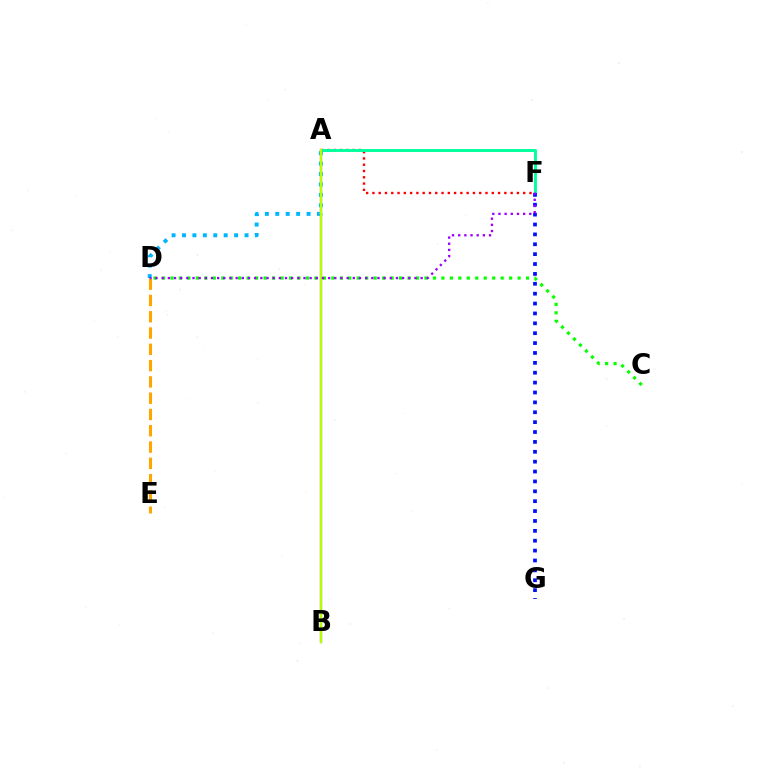{('D', 'E'): [{'color': '#ffa500', 'line_style': 'dashed', 'thickness': 2.21}], ('A', 'F'): [{'color': '#ff0000', 'line_style': 'dotted', 'thickness': 1.71}, {'color': '#00ff9d', 'line_style': 'solid', 'thickness': 2.1}], ('A', 'B'): [{'color': '#ff00bd', 'line_style': 'solid', 'thickness': 1.59}, {'color': '#b3ff00', 'line_style': 'solid', 'thickness': 1.69}], ('A', 'D'): [{'color': '#00b5ff', 'line_style': 'dotted', 'thickness': 2.83}], ('C', 'D'): [{'color': '#08ff00', 'line_style': 'dotted', 'thickness': 2.3}], ('F', 'G'): [{'color': '#0010ff', 'line_style': 'dotted', 'thickness': 2.68}], ('D', 'F'): [{'color': '#9b00ff', 'line_style': 'dotted', 'thickness': 1.68}]}